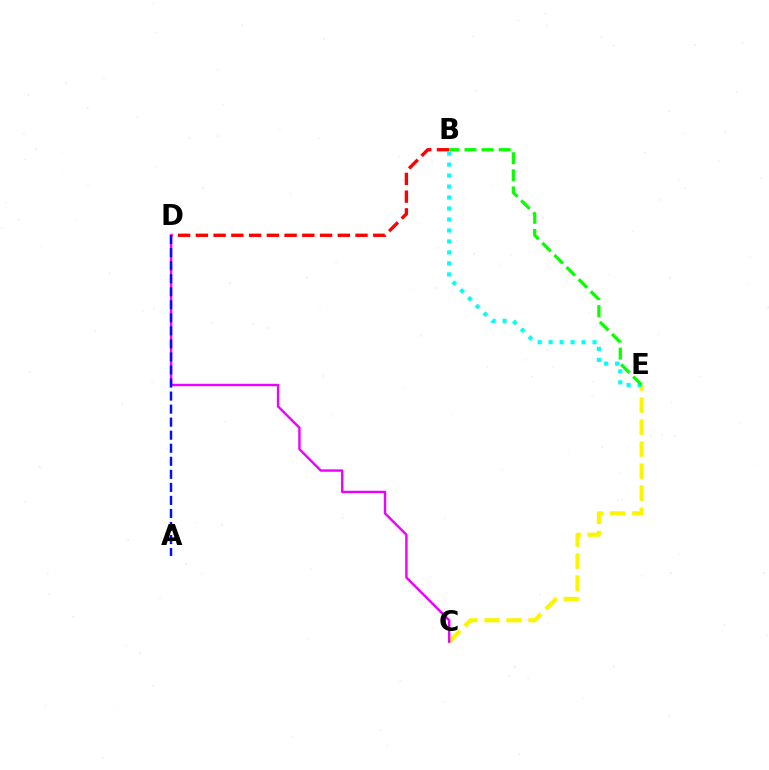{('C', 'E'): [{'color': '#fcf500', 'line_style': 'dashed', 'thickness': 2.99}], ('B', 'D'): [{'color': '#ff0000', 'line_style': 'dashed', 'thickness': 2.41}], ('B', 'E'): [{'color': '#00fff6', 'line_style': 'dotted', 'thickness': 2.98}, {'color': '#08ff00', 'line_style': 'dashed', 'thickness': 2.33}], ('C', 'D'): [{'color': '#ee00ff', 'line_style': 'solid', 'thickness': 1.73}], ('A', 'D'): [{'color': '#0010ff', 'line_style': 'dashed', 'thickness': 1.77}]}